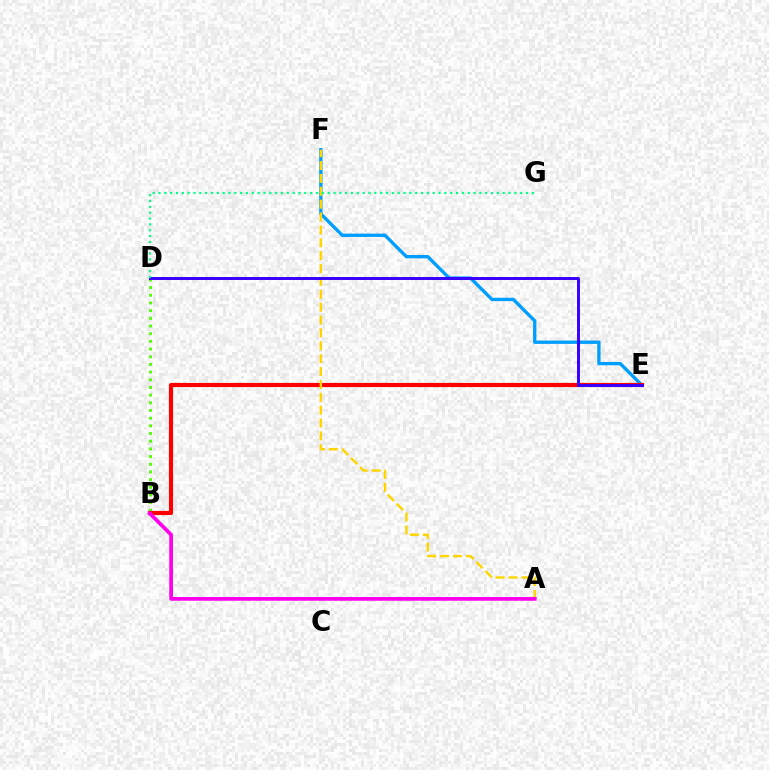{('B', 'D'): [{'color': '#4fff00', 'line_style': 'dotted', 'thickness': 2.09}], ('E', 'F'): [{'color': '#009eff', 'line_style': 'solid', 'thickness': 2.41}], ('B', 'E'): [{'color': '#ff0000', 'line_style': 'solid', 'thickness': 2.99}], ('A', 'F'): [{'color': '#ffd500', 'line_style': 'dashed', 'thickness': 1.75}], ('D', 'E'): [{'color': '#3700ff', 'line_style': 'solid', 'thickness': 2.13}], ('D', 'G'): [{'color': '#00ff86', 'line_style': 'dotted', 'thickness': 1.59}], ('A', 'B'): [{'color': '#ff00ed', 'line_style': 'solid', 'thickness': 2.68}]}